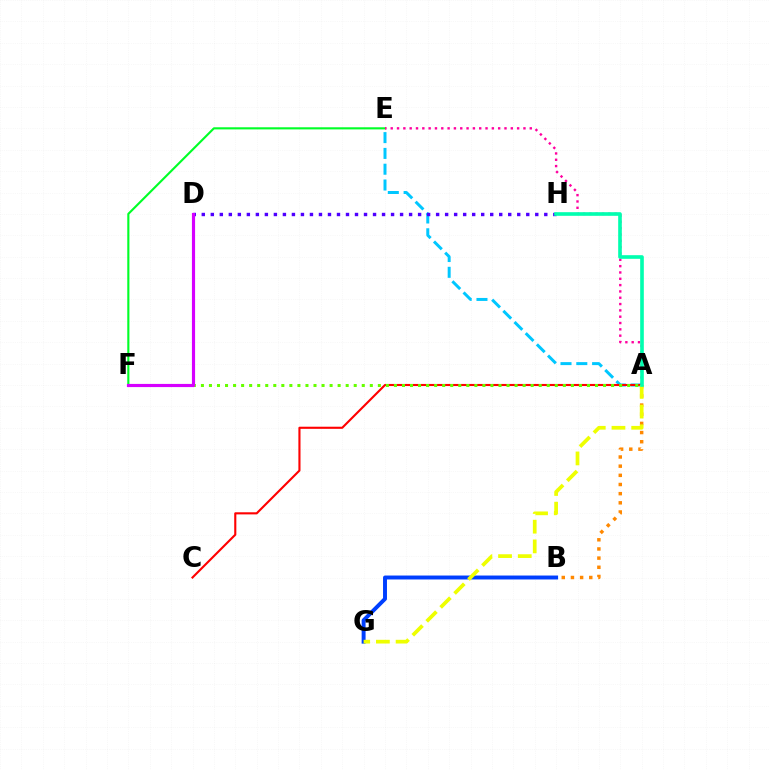{('A', 'B'): [{'color': '#ff8800', 'line_style': 'dotted', 'thickness': 2.49}], ('A', 'E'): [{'color': '#00c7ff', 'line_style': 'dashed', 'thickness': 2.15}, {'color': '#ff00a0', 'line_style': 'dotted', 'thickness': 1.72}], ('A', 'C'): [{'color': '#ff0000', 'line_style': 'solid', 'thickness': 1.52}], ('D', 'H'): [{'color': '#4f00ff', 'line_style': 'dotted', 'thickness': 2.45}], ('E', 'F'): [{'color': '#00ff27', 'line_style': 'solid', 'thickness': 1.53}], ('A', 'F'): [{'color': '#66ff00', 'line_style': 'dotted', 'thickness': 2.19}], ('B', 'G'): [{'color': '#003fff', 'line_style': 'solid', 'thickness': 2.83}], ('D', 'F'): [{'color': '#d600ff', 'line_style': 'solid', 'thickness': 2.27}], ('A', 'G'): [{'color': '#eeff00', 'line_style': 'dashed', 'thickness': 2.68}], ('A', 'H'): [{'color': '#00ffaf', 'line_style': 'solid', 'thickness': 2.62}]}